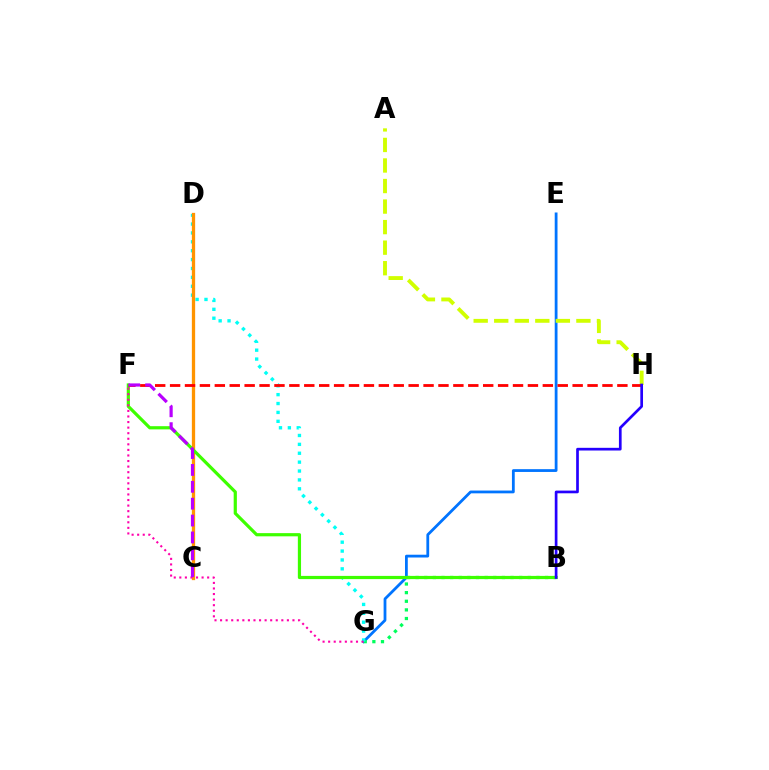{('E', 'G'): [{'color': '#0074ff', 'line_style': 'solid', 'thickness': 2.01}], ('B', 'G'): [{'color': '#00ff5c', 'line_style': 'dotted', 'thickness': 2.34}], ('A', 'H'): [{'color': '#d1ff00', 'line_style': 'dashed', 'thickness': 2.79}], ('D', 'G'): [{'color': '#00fff6', 'line_style': 'dotted', 'thickness': 2.41}], ('C', 'D'): [{'color': '#ff9400', 'line_style': 'solid', 'thickness': 2.37}], ('B', 'F'): [{'color': '#3dff00', 'line_style': 'solid', 'thickness': 2.3}], ('F', 'H'): [{'color': '#ff0000', 'line_style': 'dashed', 'thickness': 2.03}], ('F', 'G'): [{'color': '#ff00ac', 'line_style': 'dotted', 'thickness': 1.51}], ('B', 'H'): [{'color': '#2500ff', 'line_style': 'solid', 'thickness': 1.94}], ('C', 'F'): [{'color': '#b900ff', 'line_style': 'dashed', 'thickness': 2.29}]}